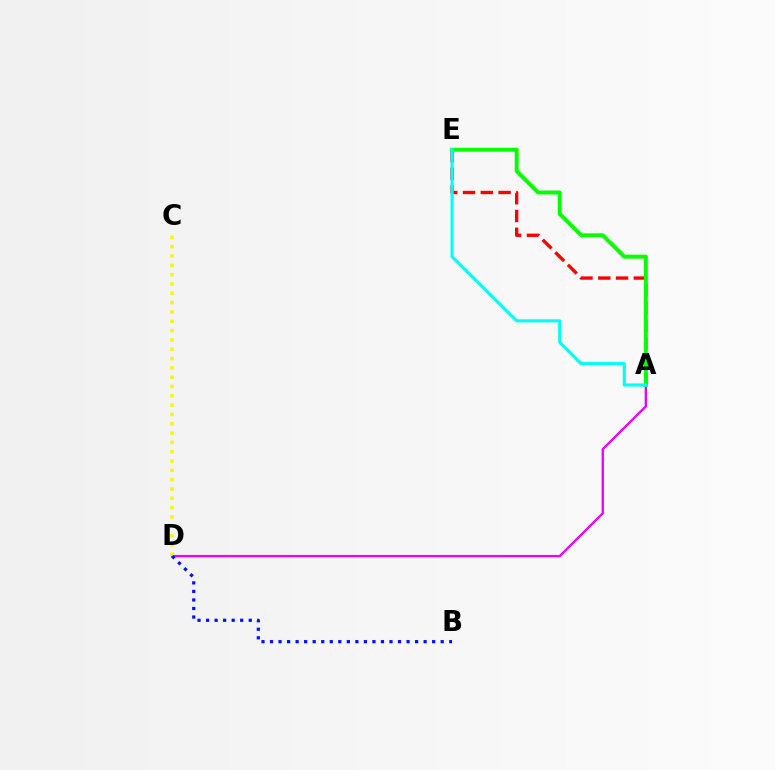{('A', 'E'): [{'color': '#ff0000', 'line_style': 'dashed', 'thickness': 2.42}, {'color': '#08ff00', 'line_style': 'solid', 'thickness': 2.84}, {'color': '#00fff6', 'line_style': 'solid', 'thickness': 2.25}], ('A', 'D'): [{'color': '#ee00ff', 'line_style': 'solid', 'thickness': 1.7}], ('C', 'D'): [{'color': '#fcf500', 'line_style': 'dotted', 'thickness': 2.53}], ('B', 'D'): [{'color': '#0010ff', 'line_style': 'dotted', 'thickness': 2.32}]}